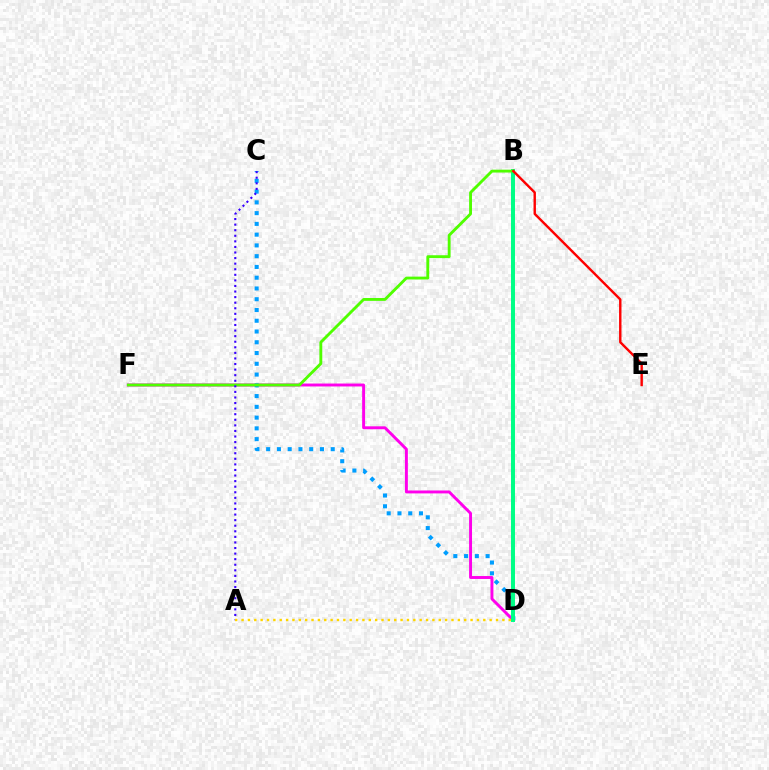{('D', 'F'): [{'color': '#ff00ed', 'line_style': 'solid', 'thickness': 2.11}], ('C', 'D'): [{'color': '#009eff', 'line_style': 'dotted', 'thickness': 2.92}], ('B', 'D'): [{'color': '#00ff86', 'line_style': 'solid', 'thickness': 2.86}], ('B', 'F'): [{'color': '#4fff00', 'line_style': 'solid', 'thickness': 2.06}], ('B', 'E'): [{'color': '#ff0000', 'line_style': 'solid', 'thickness': 1.73}], ('A', 'C'): [{'color': '#3700ff', 'line_style': 'dotted', 'thickness': 1.51}], ('A', 'D'): [{'color': '#ffd500', 'line_style': 'dotted', 'thickness': 1.73}]}